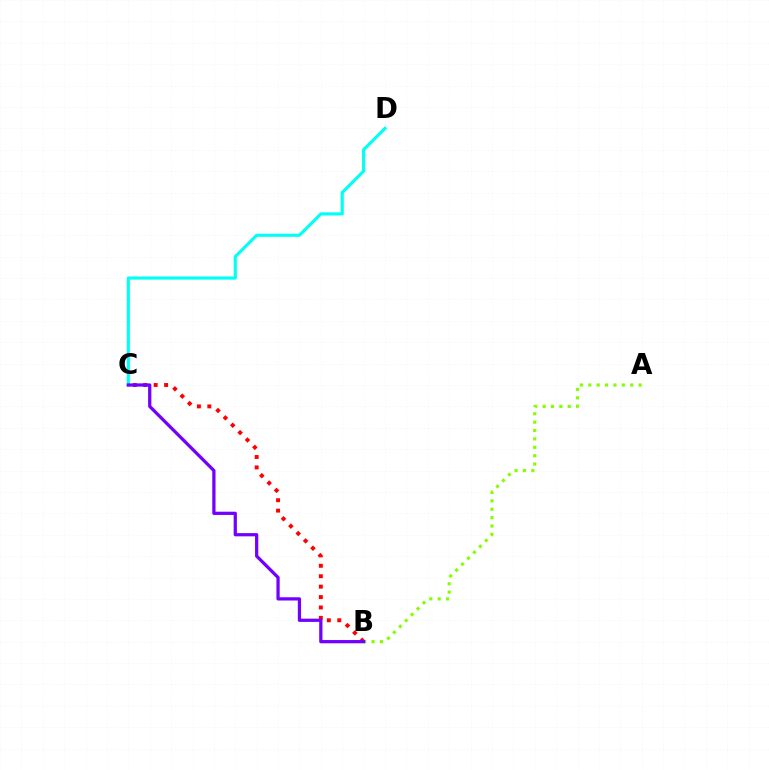{('B', 'C'): [{'color': '#ff0000', 'line_style': 'dotted', 'thickness': 2.83}, {'color': '#7200ff', 'line_style': 'solid', 'thickness': 2.34}], ('C', 'D'): [{'color': '#00fff6', 'line_style': 'solid', 'thickness': 2.26}], ('A', 'B'): [{'color': '#84ff00', 'line_style': 'dotted', 'thickness': 2.28}]}